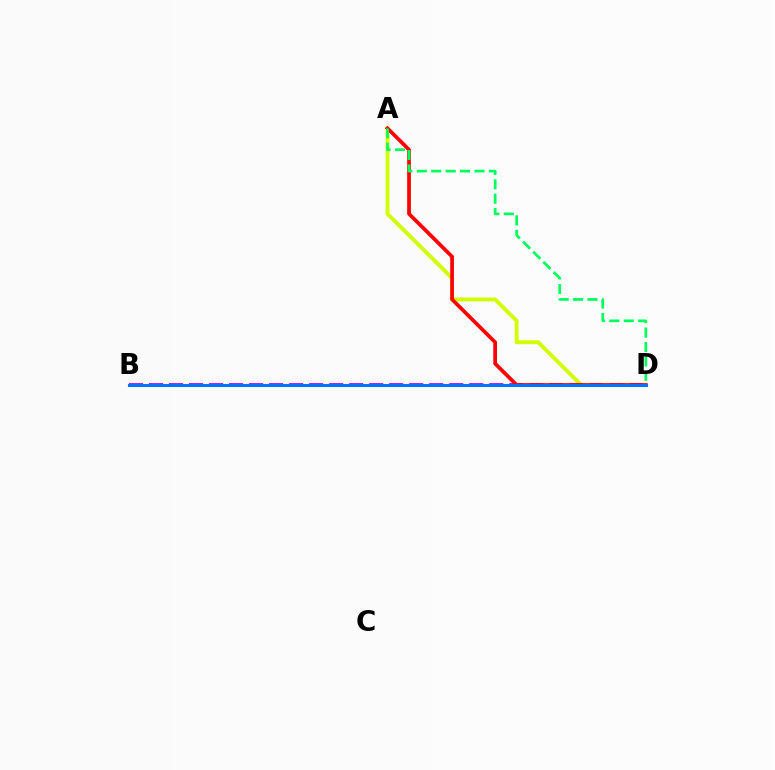{('A', 'D'): [{'color': '#d1ff00', 'line_style': 'solid', 'thickness': 2.79}, {'color': '#ff0000', 'line_style': 'solid', 'thickness': 2.67}, {'color': '#00ff5c', 'line_style': 'dashed', 'thickness': 1.96}], ('B', 'D'): [{'color': '#b900ff', 'line_style': 'dashed', 'thickness': 2.72}, {'color': '#0074ff', 'line_style': 'solid', 'thickness': 2.19}]}